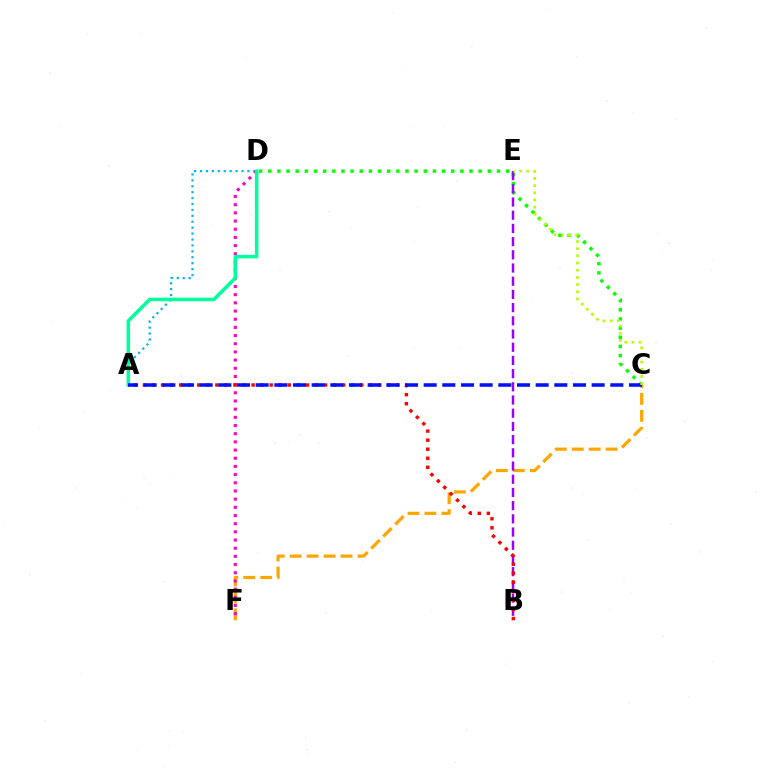{('C', 'F'): [{'color': '#ffa500', 'line_style': 'dashed', 'thickness': 2.3}], ('A', 'D'): [{'color': '#00b5ff', 'line_style': 'dotted', 'thickness': 1.61}, {'color': '#00ff9d', 'line_style': 'solid', 'thickness': 2.54}], ('D', 'F'): [{'color': '#ff00bd', 'line_style': 'dotted', 'thickness': 2.22}], ('C', 'D'): [{'color': '#08ff00', 'line_style': 'dotted', 'thickness': 2.49}], ('B', 'E'): [{'color': '#9b00ff', 'line_style': 'dashed', 'thickness': 1.79}], ('A', 'B'): [{'color': '#ff0000', 'line_style': 'dotted', 'thickness': 2.46}], ('A', 'C'): [{'color': '#0010ff', 'line_style': 'dashed', 'thickness': 2.54}], ('C', 'E'): [{'color': '#b3ff00', 'line_style': 'dotted', 'thickness': 1.95}]}